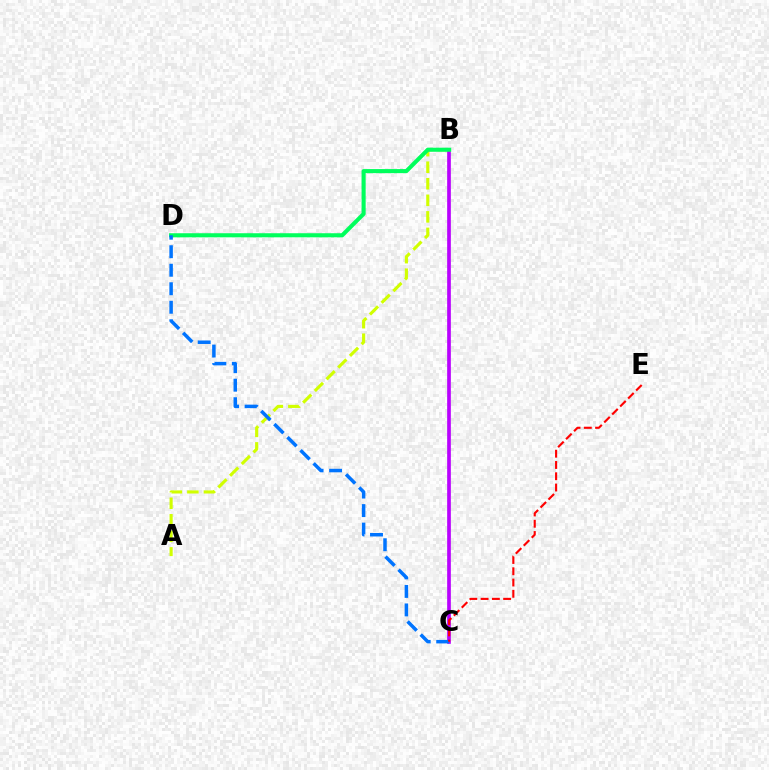{('A', 'B'): [{'color': '#d1ff00', 'line_style': 'dashed', 'thickness': 2.25}], ('B', 'C'): [{'color': '#b900ff', 'line_style': 'solid', 'thickness': 2.65}], ('B', 'D'): [{'color': '#00ff5c', 'line_style': 'solid', 'thickness': 2.94}], ('C', 'D'): [{'color': '#0074ff', 'line_style': 'dashed', 'thickness': 2.51}], ('C', 'E'): [{'color': '#ff0000', 'line_style': 'dashed', 'thickness': 1.53}]}